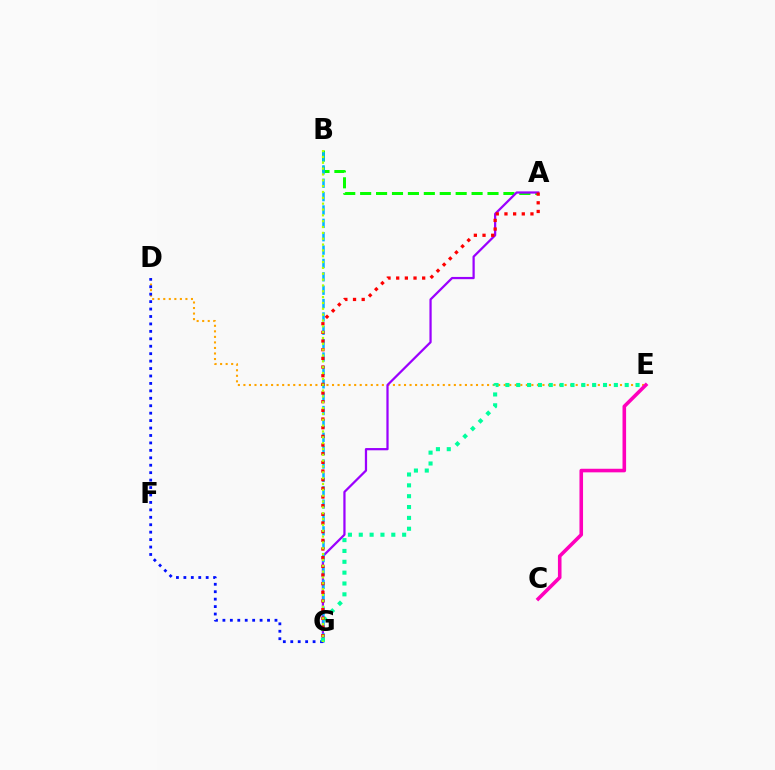{('D', 'E'): [{'color': '#ffa500', 'line_style': 'dotted', 'thickness': 1.5}], ('A', 'B'): [{'color': '#08ff00', 'line_style': 'dashed', 'thickness': 2.16}], ('A', 'G'): [{'color': '#9b00ff', 'line_style': 'solid', 'thickness': 1.61}, {'color': '#ff0000', 'line_style': 'dotted', 'thickness': 2.35}], ('B', 'G'): [{'color': '#00b5ff', 'line_style': 'dashed', 'thickness': 1.82}, {'color': '#b3ff00', 'line_style': 'dotted', 'thickness': 1.59}], ('D', 'G'): [{'color': '#0010ff', 'line_style': 'dotted', 'thickness': 2.02}], ('E', 'G'): [{'color': '#00ff9d', 'line_style': 'dotted', 'thickness': 2.95}], ('C', 'E'): [{'color': '#ff00bd', 'line_style': 'solid', 'thickness': 2.58}]}